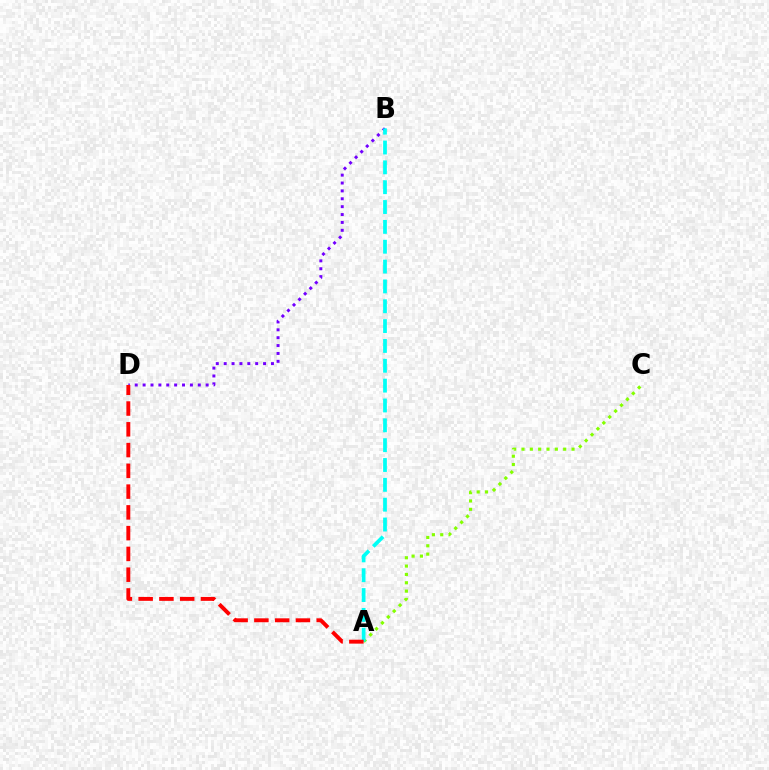{('A', 'C'): [{'color': '#84ff00', 'line_style': 'dotted', 'thickness': 2.27}], ('B', 'D'): [{'color': '#7200ff', 'line_style': 'dotted', 'thickness': 2.14}], ('A', 'B'): [{'color': '#00fff6', 'line_style': 'dashed', 'thickness': 2.7}], ('A', 'D'): [{'color': '#ff0000', 'line_style': 'dashed', 'thickness': 2.82}]}